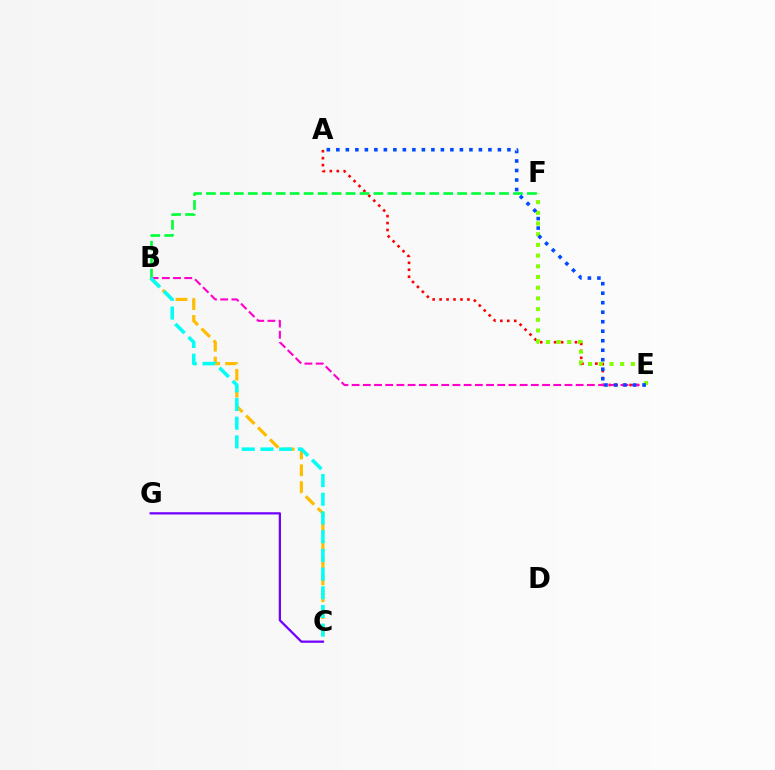{('A', 'E'): [{'color': '#ff0000', 'line_style': 'dotted', 'thickness': 1.89}, {'color': '#004bff', 'line_style': 'dotted', 'thickness': 2.58}], ('B', 'E'): [{'color': '#ff00cf', 'line_style': 'dashed', 'thickness': 1.52}], ('E', 'F'): [{'color': '#84ff00', 'line_style': 'dotted', 'thickness': 2.91}], ('B', 'C'): [{'color': '#ffbd00', 'line_style': 'dashed', 'thickness': 2.29}, {'color': '#00fff6', 'line_style': 'dashed', 'thickness': 2.54}], ('B', 'F'): [{'color': '#00ff39', 'line_style': 'dashed', 'thickness': 1.9}], ('C', 'G'): [{'color': '#7200ff', 'line_style': 'solid', 'thickness': 1.62}]}